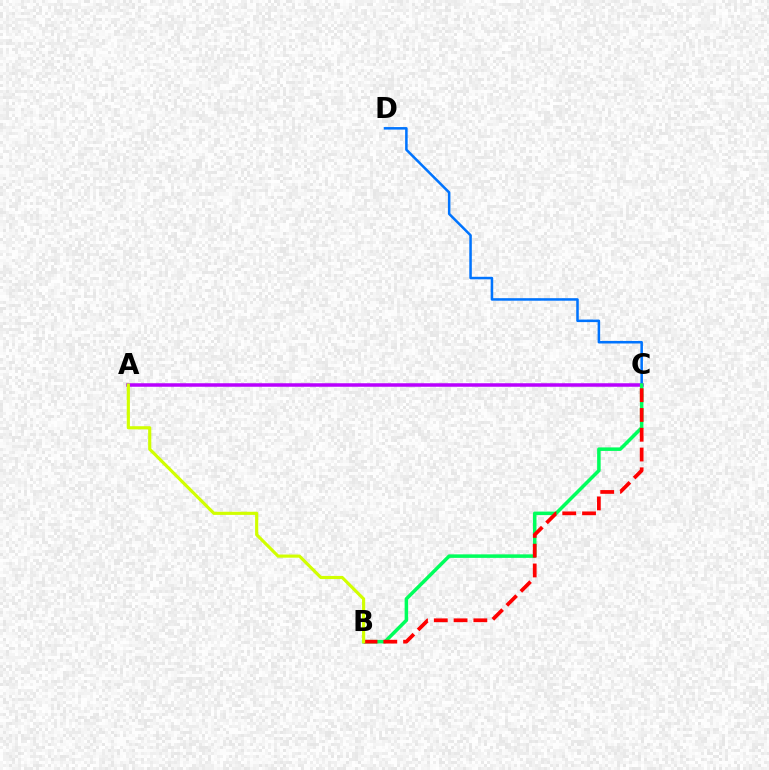{('C', 'D'): [{'color': '#0074ff', 'line_style': 'solid', 'thickness': 1.82}], ('A', 'C'): [{'color': '#b900ff', 'line_style': 'solid', 'thickness': 2.53}], ('B', 'C'): [{'color': '#00ff5c', 'line_style': 'solid', 'thickness': 2.53}, {'color': '#ff0000', 'line_style': 'dashed', 'thickness': 2.69}], ('A', 'B'): [{'color': '#d1ff00', 'line_style': 'solid', 'thickness': 2.26}]}